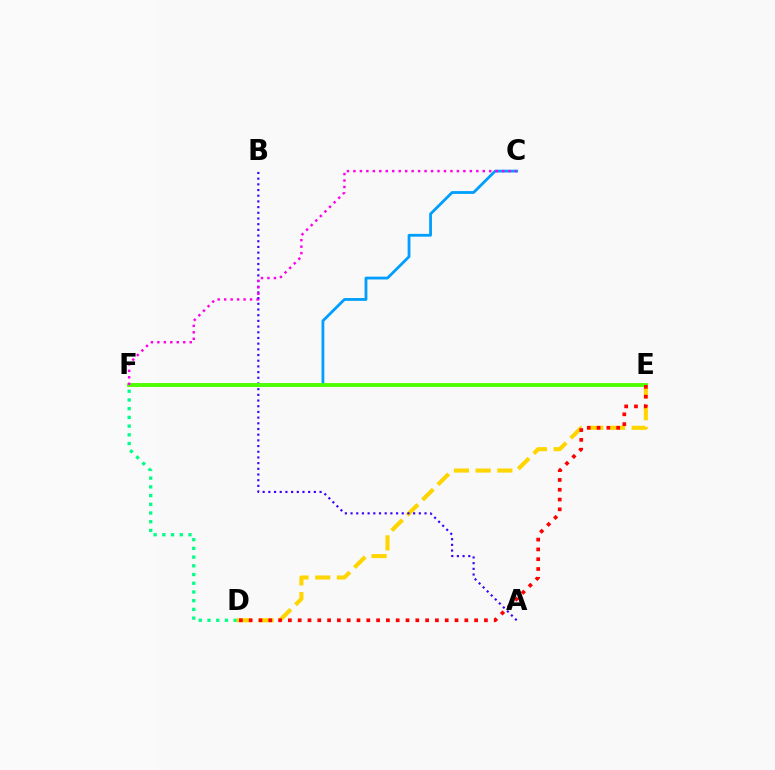{('D', 'F'): [{'color': '#00ff86', 'line_style': 'dotted', 'thickness': 2.37}], ('D', 'E'): [{'color': '#ffd500', 'line_style': 'dashed', 'thickness': 2.95}, {'color': '#ff0000', 'line_style': 'dotted', 'thickness': 2.66}], ('A', 'B'): [{'color': '#3700ff', 'line_style': 'dotted', 'thickness': 1.55}], ('C', 'F'): [{'color': '#009eff', 'line_style': 'solid', 'thickness': 2.01}, {'color': '#ff00ed', 'line_style': 'dotted', 'thickness': 1.76}], ('E', 'F'): [{'color': '#4fff00', 'line_style': 'solid', 'thickness': 2.78}]}